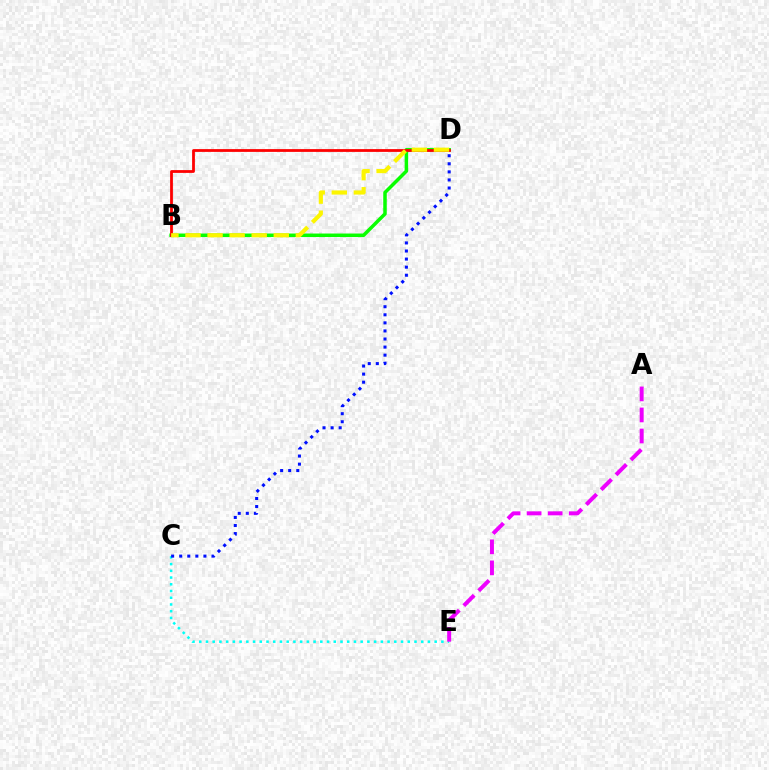{('B', 'D'): [{'color': '#08ff00', 'line_style': 'solid', 'thickness': 2.52}, {'color': '#ff0000', 'line_style': 'solid', 'thickness': 2.0}, {'color': '#fcf500', 'line_style': 'dashed', 'thickness': 3.0}], ('C', 'E'): [{'color': '#00fff6', 'line_style': 'dotted', 'thickness': 1.83}], ('C', 'D'): [{'color': '#0010ff', 'line_style': 'dotted', 'thickness': 2.19}], ('A', 'E'): [{'color': '#ee00ff', 'line_style': 'dashed', 'thickness': 2.86}]}